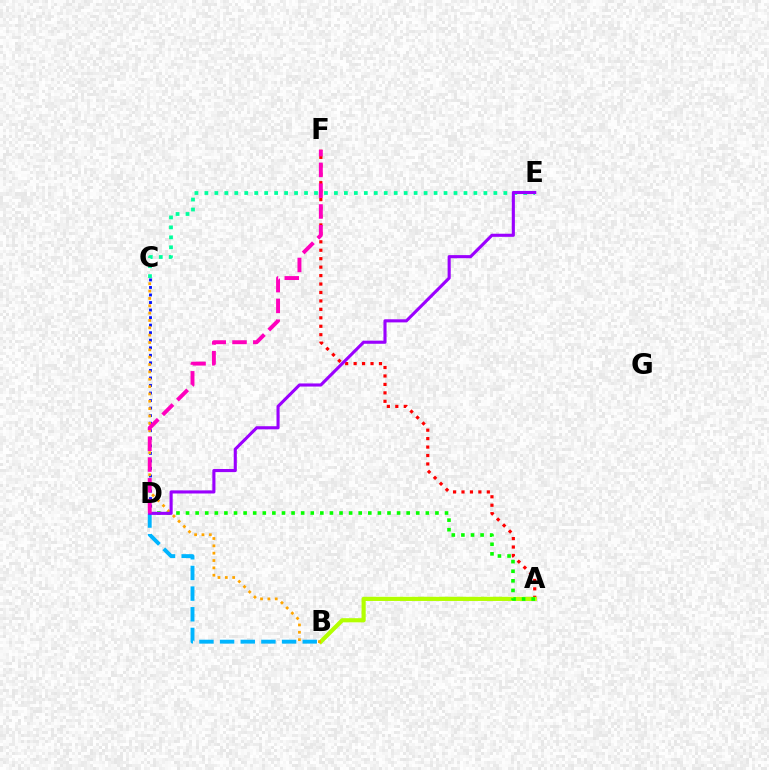{('C', 'D'): [{'color': '#0010ff', 'line_style': 'dotted', 'thickness': 2.05}], ('A', 'F'): [{'color': '#ff0000', 'line_style': 'dotted', 'thickness': 2.29}], ('A', 'B'): [{'color': '#b3ff00', 'line_style': 'solid', 'thickness': 3.0}], ('A', 'D'): [{'color': '#08ff00', 'line_style': 'dotted', 'thickness': 2.61}], ('B', 'C'): [{'color': '#ffa500', 'line_style': 'dotted', 'thickness': 2.0}], ('C', 'E'): [{'color': '#00ff9d', 'line_style': 'dotted', 'thickness': 2.71}], ('B', 'D'): [{'color': '#00b5ff', 'line_style': 'dashed', 'thickness': 2.81}], ('D', 'E'): [{'color': '#9b00ff', 'line_style': 'solid', 'thickness': 2.24}], ('D', 'F'): [{'color': '#ff00bd', 'line_style': 'dashed', 'thickness': 2.82}]}